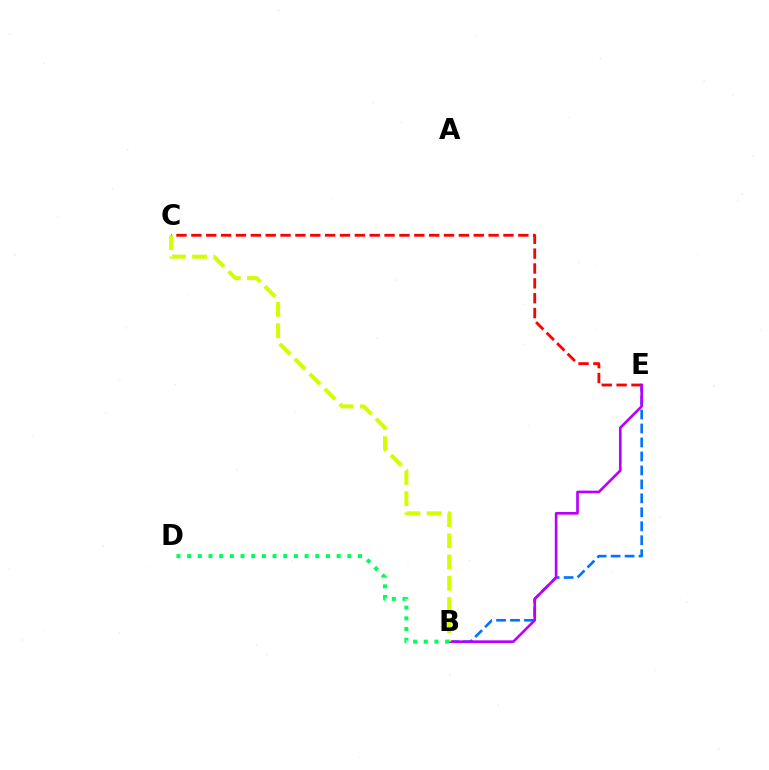{('C', 'E'): [{'color': '#ff0000', 'line_style': 'dashed', 'thickness': 2.02}], ('B', 'E'): [{'color': '#0074ff', 'line_style': 'dashed', 'thickness': 1.9}, {'color': '#b900ff', 'line_style': 'solid', 'thickness': 1.91}], ('B', 'C'): [{'color': '#d1ff00', 'line_style': 'dashed', 'thickness': 2.88}], ('B', 'D'): [{'color': '#00ff5c', 'line_style': 'dotted', 'thickness': 2.9}]}